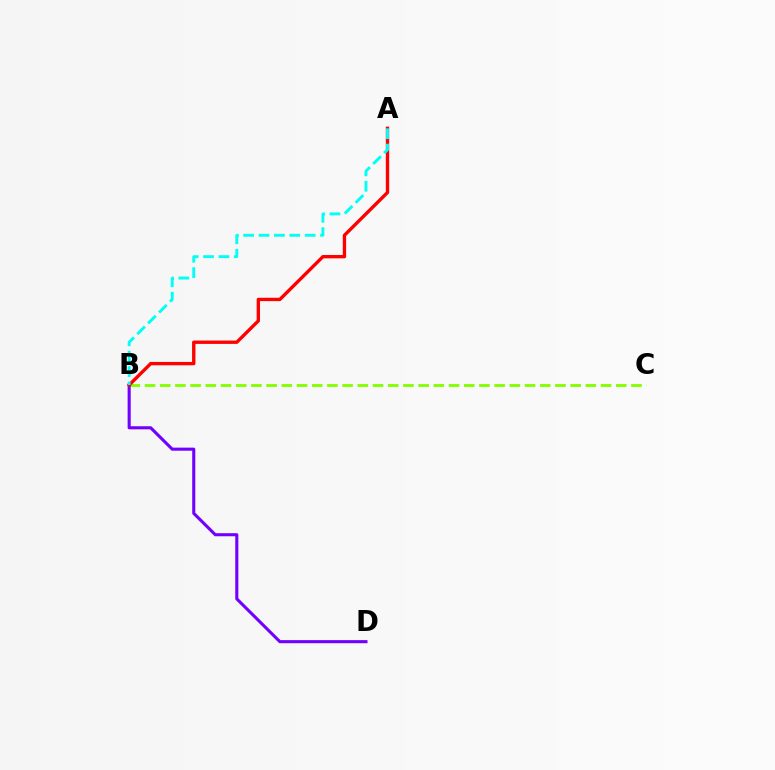{('B', 'C'): [{'color': '#84ff00', 'line_style': 'dashed', 'thickness': 2.07}], ('B', 'D'): [{'color': '#7200ff', 'line_style': 'solid', 'thickness': 2.22}], ('A', 'B'): [{'color': '#ff0000', 'line_style': 'solid', 'thickness': 2.42}, {'color': '#00fff6', 'line_style': 'dashed', 'thickness': 2.09}]}